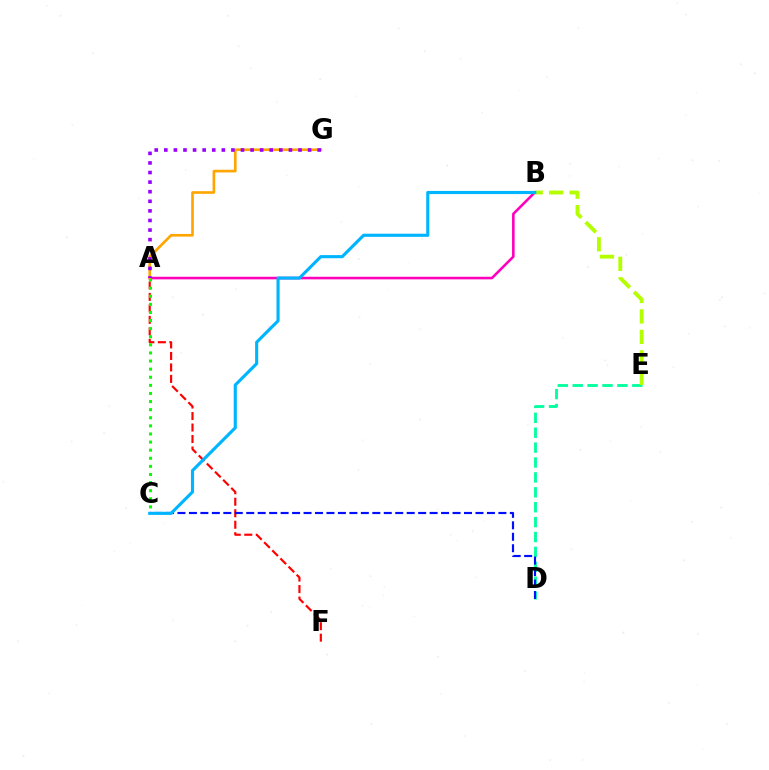{('D', 'E'): [{'color': '#00ff9d', 'line_style': 'dashed', 'thickness': 2.02}], ('A', 'B'): [{'color': '#ff00bd', 'line_style': 'solid', 'thickness': 1.86}], ('B', 'E'): [{'color': '#b3ff00', 'line_style': 'dashed', 'thickness': 2.78}], ('A', 'G'): [{'color': '#ffa500', 'line_style': 'solid', 'thickness': 1.9}, {'color': '#9b00ff', 'line_style': 'dotted', 'thickness': 2.6}], ('A', 'F'): [{'color': '#ff0000', 'line_style': 'dashed', 'thickness': 1.56}], ('C', 'D'): [{'color': '#0010ff', 'line_style': 'dashed', 'thickness': 1.56}], ('A', 'C'): [{'color': '#08ff00', 'line_style': 'dotted', 'thickness': 2.2}], ('B', 'C'): [{'color': '#00b5ff', 'line_style': 'solid', 'thickness': 2.25}]}